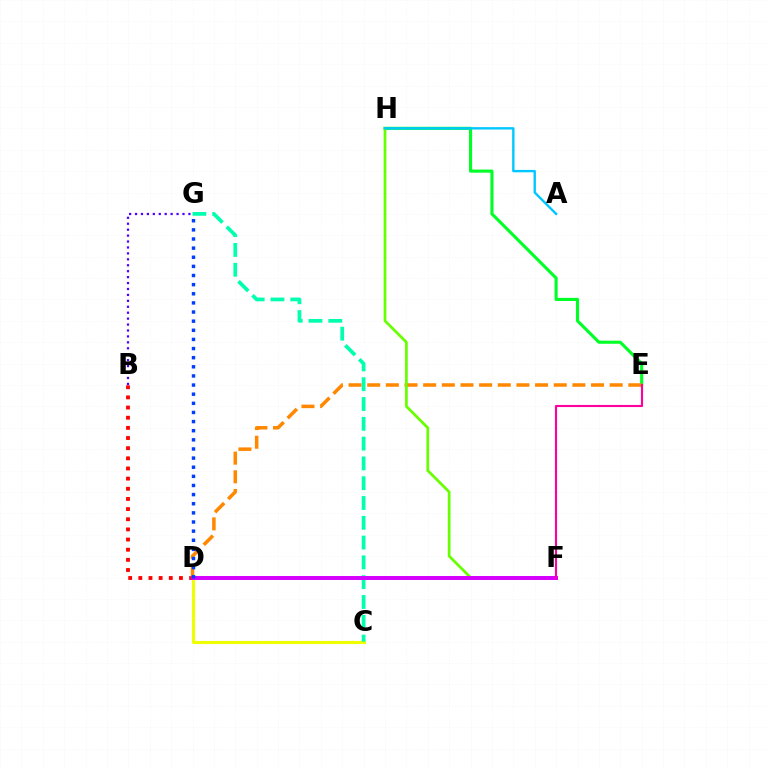{('E', 'H'): [{'color': '#00ff27', 'line_style': 'solid', 'thickness': 2.24}], ('B', 'D'): [{'color': '#ff0000', 'line_style': 'dotted', 'thickness': 2.76}], ('D', 'E'): [{'color': '#ff8800', 'line_style': 'dashed', 'thickness': 2.53}], ('F', 'H'): [{'color': '#66ff00', 'line_style': 'solid', 'thickness': 1.95}], ('C', 'D'): [{'color': '#eeff00', 'line_style': 'solid', 'thickness': 2.23}], ('C', 'G'): [{'color': '#00ffaf', 'line_style': 'dashed', 'thickness': 2.69}], ('A', 'H'): [{'color': '#00c7ff', 'line_style': 'solid', 'thickness': 1.71}], ('D', 'F'): [{'color': '#d600ff', 'line_style': 'solid', 'thickness': 2.86}], ('E', 'F'): [{'color': '#ff00a0', 'line_style': 'solid', 'thickness': 1.53}], ('B', 'G'): [{'color': '#4f00ff', 'line_style': 'dotted', 'thickness': 1.61}], ('D', 'G'): [{'color': '#003fff', 'line_style': 'dotted', 'thickness': 2.48}]}